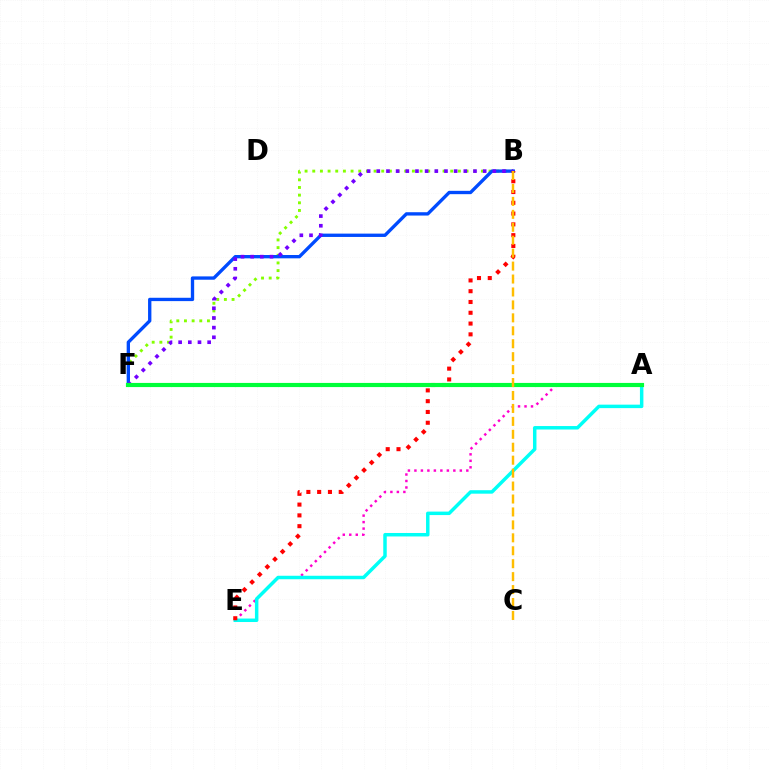{('B', 'F'): [{'color': '#84ff00', 'line_style': 'dotted', 'thickness': 2.08}, {'color': '#004bff', 'line_style': 'solid', 'thickness': 2.4}, {'color': '#7200ff', 'line_style': 'dotted', 'thickness': 2.63}], ('A', 'E'): [{'color': '#ff00cf', 'line_style': 'dotted', 'thickness': 1.76}, {'color': '#00fff6', 'line_style': 'solid', 'thickness': 2.5}], ('B', 'E'): [{'color': '#ff0000', 'line_style': 'dotted', 'thickness': 2.93}], ('A', 'F'): [{'color': '#00ff39', 'line_style': 'solid', 'thickness': 2.99}], ('B', 'C'): [{'color': '#ffbd00', 'line_style': 'dashed', 'thickness': 1.76}]}